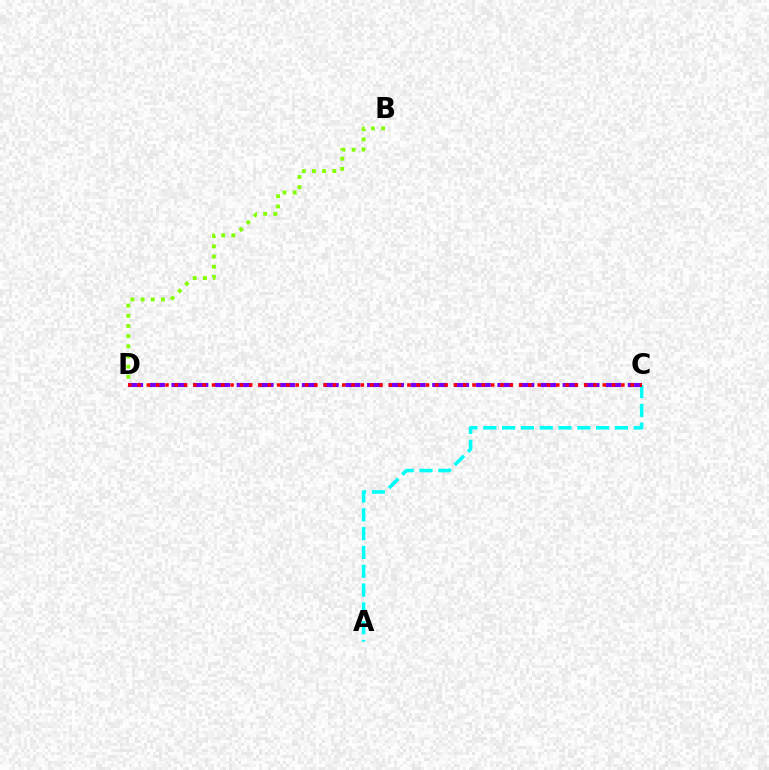{('A', 'C'): [{'color': '#00fff6', 'line_style': 'dashed', 'thickness': 2.56}], ('C', 'D'): [{'color': '#7200ff', 'line_style': 'dashed', 'thickness': 2.95}, {'color': '#ff0000', 'line_style': 'dotted', 'thickness': 2.53}], ('B', 'D'): [{'color': '#84ff00', 'line_style': 'dotted', 'thickness': 2.76}]}